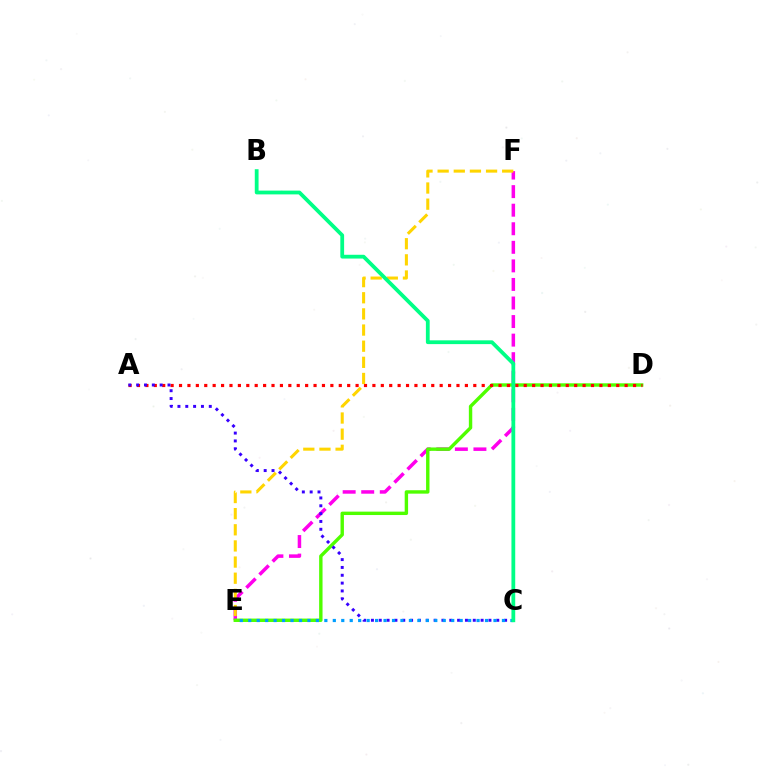{('E', 'F'): [{'color': '#ff00ed', 'line_style': 'dashed', 'thickness': 2.52}, {'color': '#ffd500', 'line_style': 'dashed', 'thickness': 2.19}], ('D', 'E'): [{'color': '#4fff00', 'line_style': 'solid', 'thickness': 2.45}], ('A', 'D'): [{'color': '#ff0000', 'line_style': 'dotted', 'thickness': 2.28}], ('A', 'C'): [{'color': '#3700ff', 'line_style': 'dotted', 'thickness': 2.13}], ('C', 'E'): [{'color': '#009eff', 'line_style': 'dotted', 'thickness': 2.3}], ('B', 'C'): [{'color': '#00ff86', 'line_style': 'solid', 'thickness': 2.72}]}